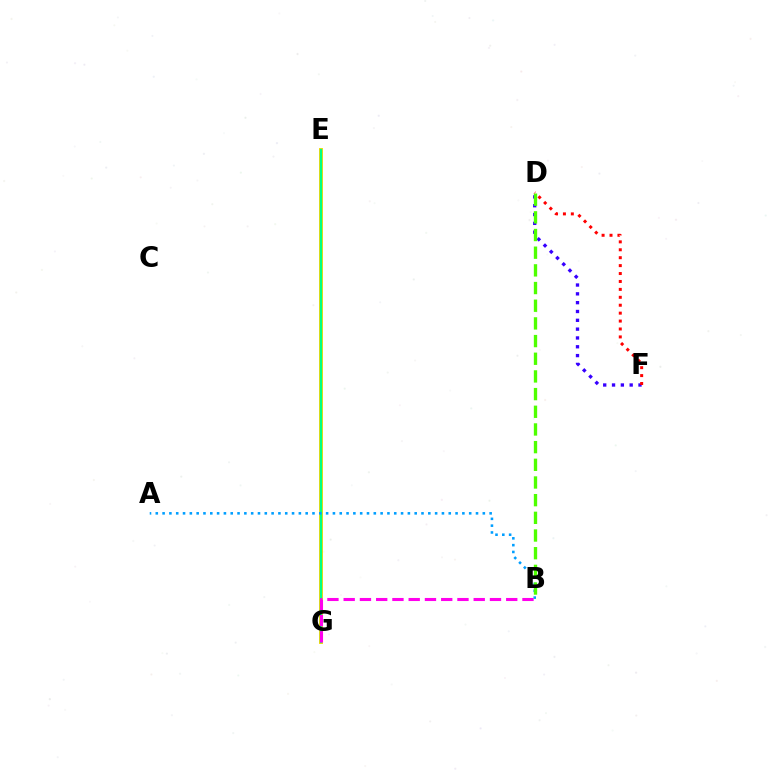{('E', 'G'): [{'color': '#ffd500', 'line_style': 'solid', 'thickness': 2.82}, {'color': '#00ff86', 'line_style': 'solid', 'thickness': 1.66}], ('D', 'F'): [{'color': '#3700ff', 'line_style': 'dotted', 'thickness': 2.4}, {'color': '#ff0000', 'line_style': 'dotted', 'thickness': 2.15}], ('A', 'B'): [{'color': '#009eff', 'line_style': 'dotted', 'thickness': 1.85}], ('B', 'G'): [{'color': '#ff00ed', 'line_style': 'dashed', 'thickness': 2.21}], ('B', 'D'): [{'color': '#4fff00', 'line_style': 'dashed', 'thickness': 2.4}]}